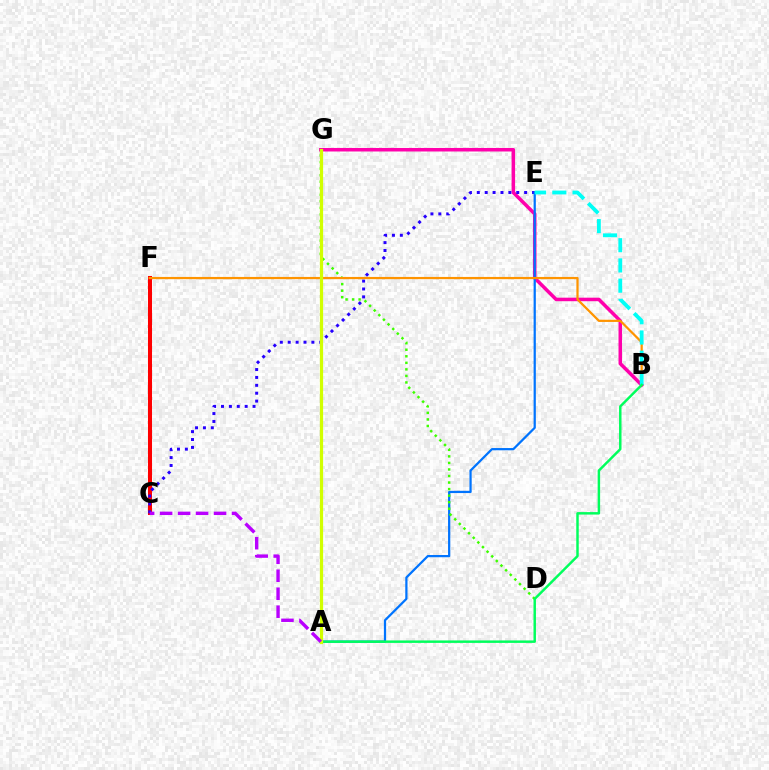{('C', 'F'): [{'color': '#ff0000', 'line_style': 'solid', 'thickness': 2.9}], ('B', 'G'): [{'color': '#ff00ac', 'line_style': 'solid', 'thickness': 2.54}], ('C', 'E'): [{'color': '#2500ff', 'line_style': 'dotted', 'thickness': 2.14}], ('A', 'E'): [{'color': '#0074ff', 'line_style': 'solid', 'thickness': 1.61}], ('D', 'G'): [{'color': '#3dff00', 'line_style': 'dotted', 'thickness': 1.78}], ('B', 'F'): [{'color': '#ff9400', 'line_style': 'solid', 'thickness': 1.61}], ('B', 'E'): [{'color': '#00fff6', 'line_style': 'dashed', 'thickness': 2.75}], ('A', 'B'): [{'color': '#00ff5c', 'line_style': 'solid', 'thickness': 1.77}], ('A', 'G'): [{'color': '#d1ff00', 'line_style': 'solid', 'thickness': 2.31}], ('A', 'C'): [{'color': '#b900ff', 'line_style': 'dashed', 'thickness': 2.44}]}